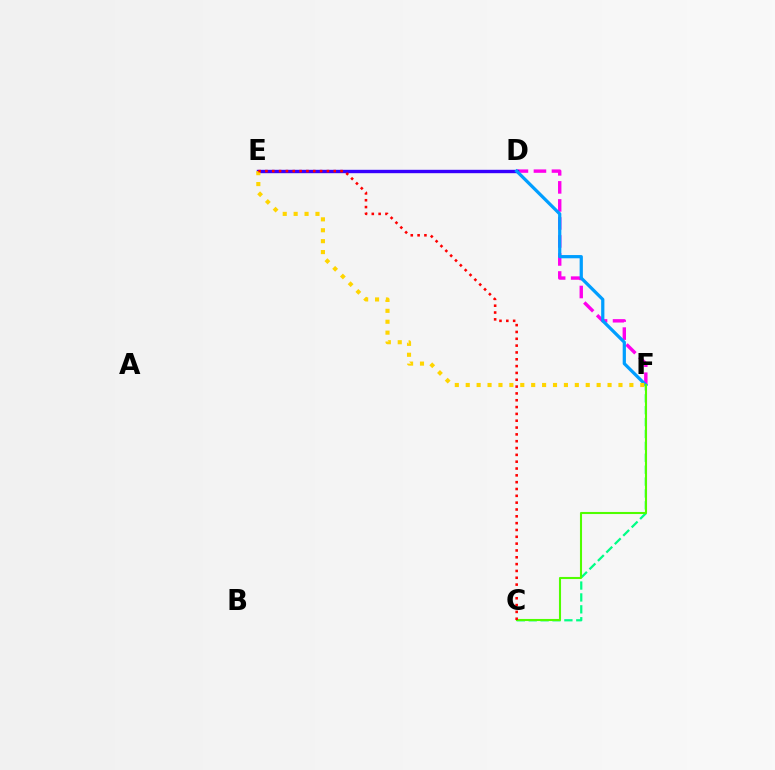{('D', 'F'): [{'color': '#ff00ed', 'line_style': 'dashed', 'thickness': 2.45}, {'color': '#009eff', 'line_style': 'solid', 'thickness': 2.33}], ('C', 'F'): [{'color': '#00ff86', 'line_style': 'dashed', 'thickness': 1.62}, {'color': '#4fff00', 'line_style': 'solid', 'thickness': 1.5}], ('D', 'E'): [{'color': '#3700ff', 'line_style': 'solid', 'thickness': 2.44}], ('E', 'F'): [{'color': '#ffd500', 'line_style': 'dotted', 'thickness': 2.96}], ('C', 'E'): [{'color': '#ff0000', 'line_style': 'dotted', 'thickness': 1.86}]}